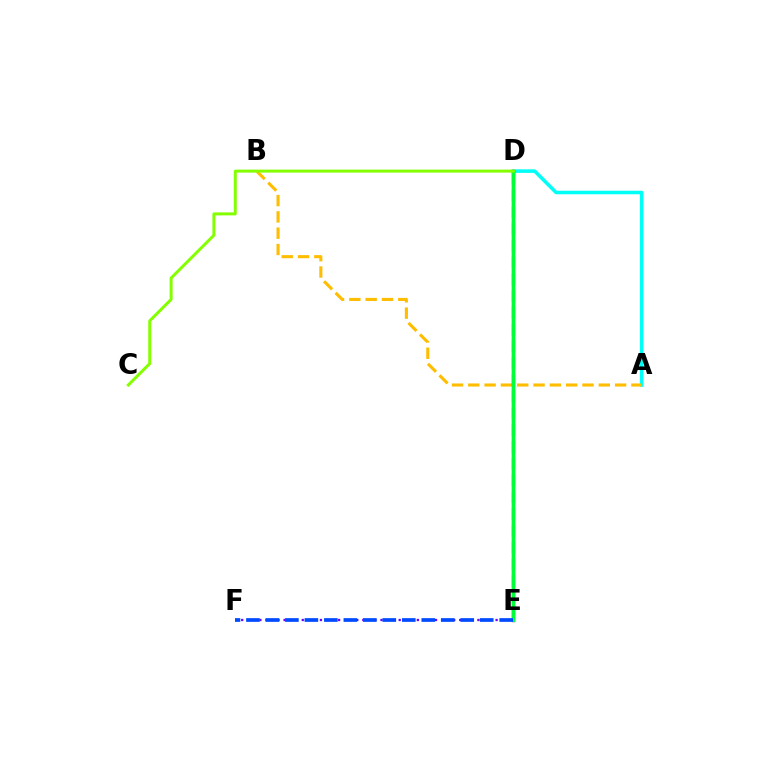{('A', 'D'): [{'color': '#00fff6', 'line_style': 'solid', 'thickness': 2.55}], ('D', 'E'): [{'color': '#ff0000', 'line_style': 'dashed', 'thickness': 2.28}, {'color': '#ff00cf', 'line_style': 'solid', 'thickness': 2.41}, {'color': '#00ff39', 'line_style': 'solid', 'thickness': 2.32}], ('A', 'B'): [{'color': '#ffbd00', 'line_style': 'dashed', 'thickness': 2.22}], ('E', 'F'): [{'color': '#7200ff', 'line_style': 'dotted', 'thickness': 1.65}, {'color': '#004bff', 'line_style': 'dashed', 'thickness': 2.65}], ('C', 'D'): [{'color': '#84ff00', 'line_style': 'solid', 'thickness': 2.15}]}